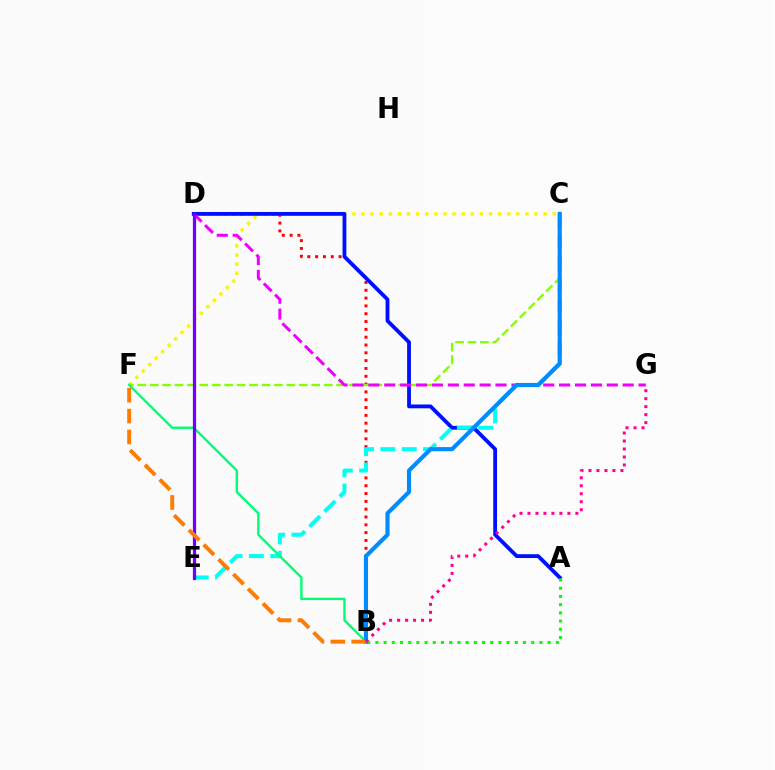{('B', 'D'): [{'color': '#ff0000', 'line_style': 'dotted', 'thickness': 2.12}], ('C', 'F'): [{'color': '#fcf500', 'line_style': 'dotted', 'thickness': 2.47}, {'color': '#84ff00', 'line_style': 'dashed', 'thickness': 1.69}], ('A', 'D'): [{'color': '#0010ff', 'line_style': 'solid', 'thickness': 2.75}], ('D', 'G'): [{'color': '#ee00ff', 'line_style': 'dashed', 'thickness': 2.16}], ('A', 'B'): [{'color': '#08ff00', 'line_style': 'dotted', 'thickness': 2.23}], ('C', 'E'): [{'color': '#00fff6', 'line_style': 'dashed', 'thickness': 2.9}], ('B', 'F'): [{'color': '#00ff74', 'line_style': 'solid', 'thickness': 1.72}, {'color': '#ff7c00', 'line_style': 'dashed', 'thickness': 2.83}], ('B', 'C'): [{'color': '#008cff', 'line_style': 'solid', 'thickness': 2.98}], ('D', 'E'): [{'color': '#7200ff', 'line_style': 'solid', 'thickness': 2.34}], ('B', 'G'): [{'color': '#ff0094', 'line_style': 'dotted', 'thickness': 2.17}]}